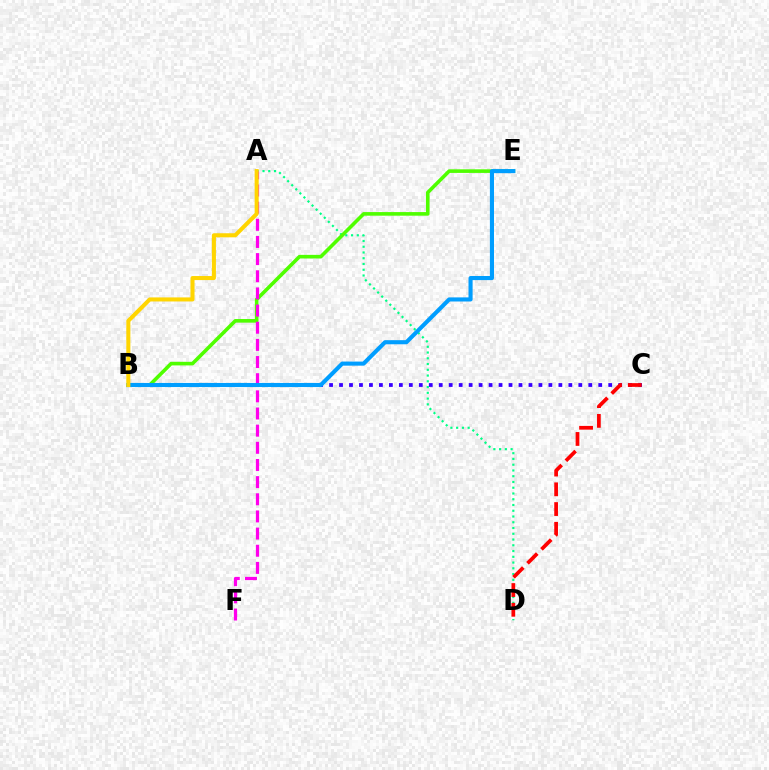{('A', 'D'): [{'color': '#00ff86', 'line_style': 'dotted', 'thickness': 1.56}], ('B', 'E'): [{'color': '#4fff00', 'line_style': 'solid', 'thickness': 2.6}, {'color': '#009eff', 'line_style': 'solid', 'thickness': 2.95}], ('B', 'C'): [{'color': '#3700ff', 'line_style': 'dotted', 'thickness': 2.71}], ('A', 'F'): [{'color': '#ff00ed', 'line_style': 'dashed', 'thickness': 2.33}], ('C', 'D'): [{'color': '#ff0000', 'line_style': 'dashed', 'thickness': 2.68}], ('A', 'B'): [{'color': '#ffd500', 'line_style': 'solid', 'thickness': 2.92}]}